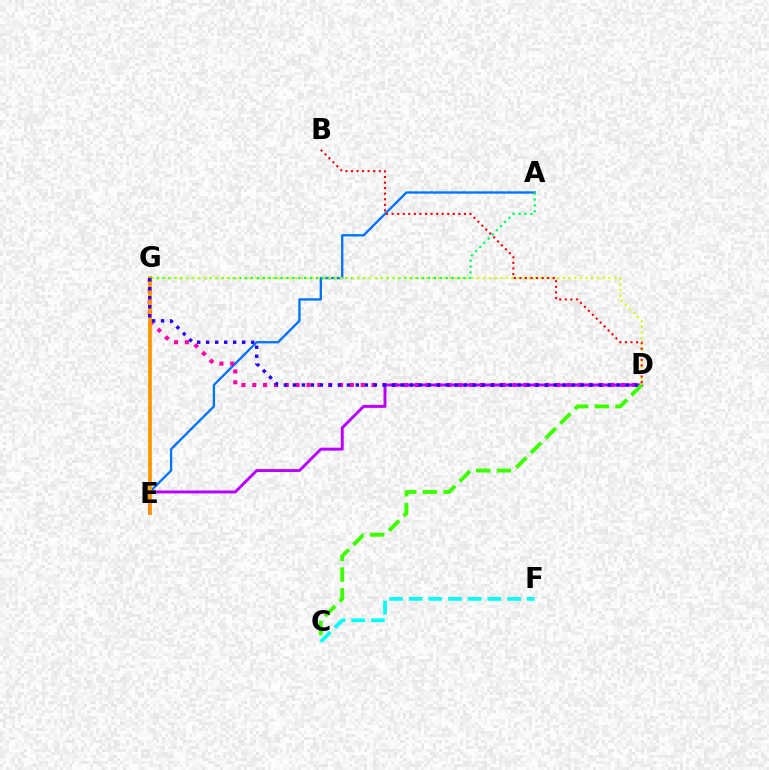{('A', 'E'): [{'color': '#0074ff', 'line_style': 'solid', 'thickness': 1.69}], ('D', 'G'): [{'color': '#ff00ac', 'line_style': 'dotted', 'thickness': 2.95}, {'color': '#d1ff00', 'line_style': 'dotted', 'thickness': 1.55}, {'color': '#2500ff', 'line_style': 'dotted', 'thickness': 2.44}], ('D', 'E'): [{'color': '#b900ff', 'line_style': 'solid', 'thickness': 2.11}], ('E', 'G'): [{'color': '#ff9400', 'line_style': 'solid', 'thickness': 2.67}], ('A', 'G'): [{'color': '#00ff5c', 'line_style': 'dotted', 'thickness': 1.6}], ('C', 'D'): [{'color': '#3dff00', 'line_style': 'dashed', 'thickness': 2.82}], ('B', 'D'): [{'color': '#ff0000', 'line_style': 'dotted', 'thickness': 1.51}], ('C', 'F'): [{'color': '#00fff6', 'line_style': 'dashed', 'thickness': 2.68}]}